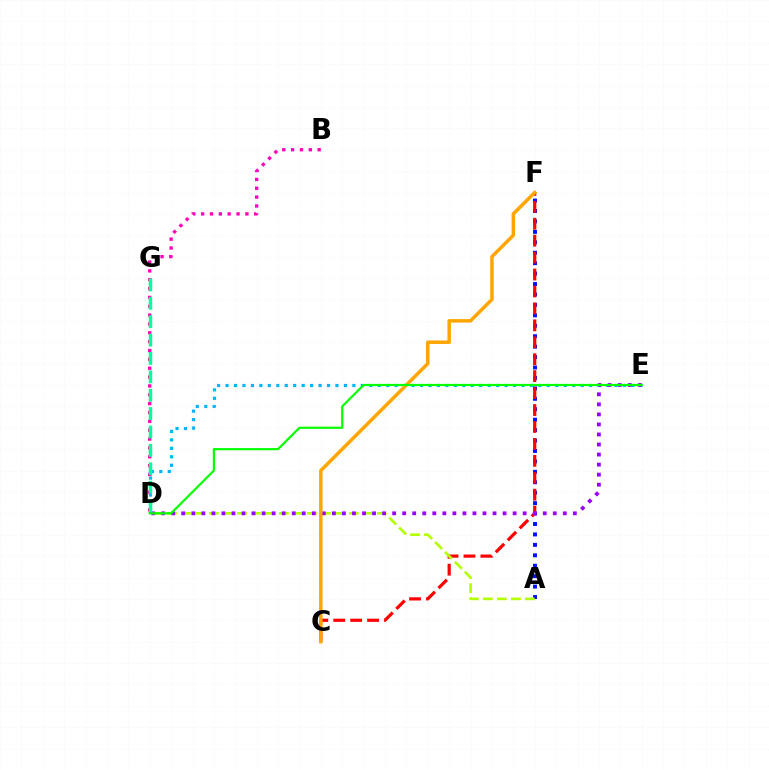{('D', 'E'): [{'color': '#00b5ff', 'line_style': 'dotted', 'thickness': 2.3}, {'color': '#9b00ff', 'line_style': 'dotted', 'thickness': 2.73}, {'color': '#08ff00', 'line_style': 'solid', 'thickness': 1.58}], ('A', 'F'): [{'color': '#0010ff', 'line_style': 'dotted', 'thickness': 2.83}], ('C', 'F'): [{'color': '#ff0000', 'line_style': 'dashed', 'thickness': 2.3}, {'color': '#ffa500', 'line_style': 'solid', 'thickness': 2.52}], ('A', 'D'): [{'color': '#b3ff00', 'line_style': 'dashed', 'thickness': 1.9}], ('B', 'D'): [{'color': '#ff00bd', 'line_style': 'dotted', 'thickness': 2.4}], ('D', 'G'): [{'color': '#00ff9d', 'line_style': 'dashed', 'thickness': 2.5}]}